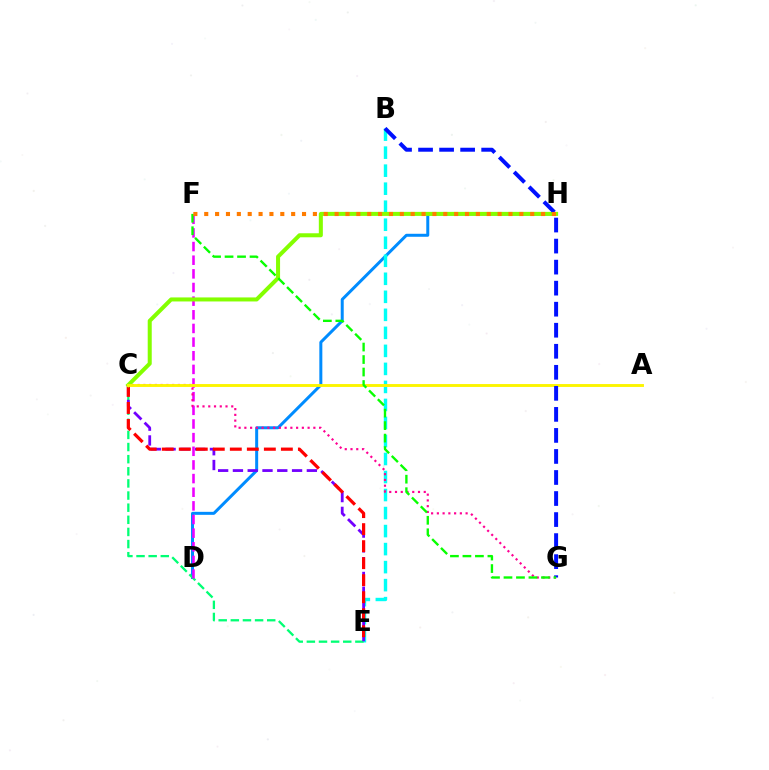{('D', 'H'): [{'color': '#008cff', 'line_style': 'solid', 'thickness': 2.16}], ('B', 'E'): [{'color': '#00fff6', 'line_style': 'dashed', 'thickness': 2.45}], ('C', 'E'): [{'color': '#00ff74', 'line_style': 'dashed', 'thickness': 1.65}, {'color': '#7200ff', 'line_style': 'dashed', 'thickness': 2.01}, {'color': '#ff0000', 'line_style': 'dashed', 'thickness': 2.31}], ('D', 'F'): [{'color': '#ee00ff', 'line_style': 'dashed', 'thickness': 1.85}], ('C', 'G'): [{'color': '#ff0094', 'line_style': 'dotted', 'thickness': 1.56}], ('C', 'H'): [{'color': '#84ff00', 'line_style': 'solid', 'thickness': 2.9}], ('A', 'C'): [{'color': '#fcf500', 'line_style': 'solid', 'thickness': 2.08}], ('B', 'G'): [{'color': '#0010ff', 'line_style': 'dashed', 'thickness': 2.86}], ('F', 'G'): [{'color': '#08ff00', 'line_style': 'dashed', 'thickness': 1.7}], ('F', 'H'): [{'color': '#ff7c00', 'line_style': 'dotted', 'thickness': 2.95}]}